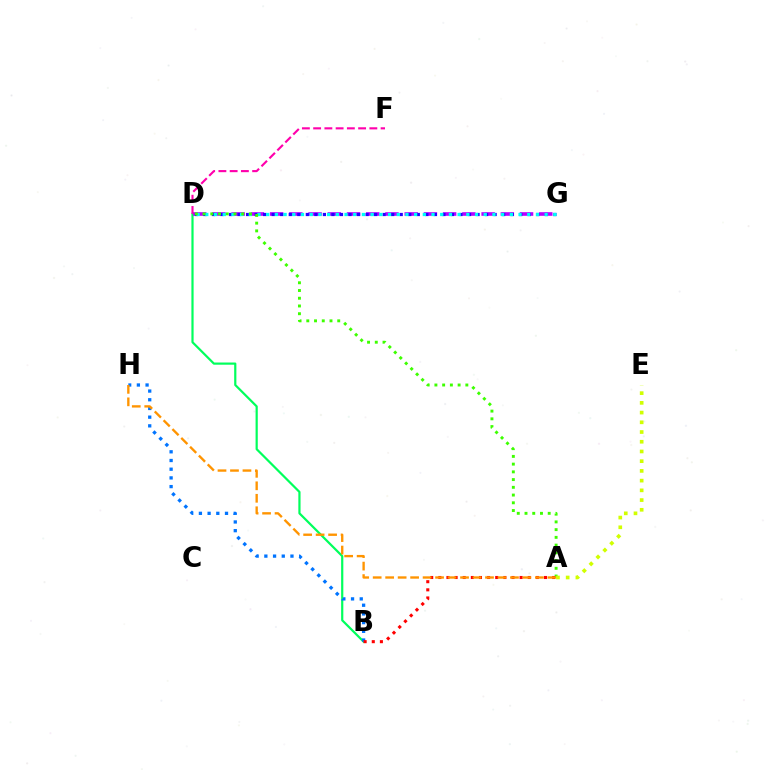{('B', 'D'): [{'color': '#00ff5c', 'line_style': 'solid', 'thickness': 1.59}], ('D', 'G'): [{'color': '#b900ff', 'line_style': 'dashed', 'thickness': 2.61}, {'color': '#2500ff', 'line_style': 'dotted', 'thickness': 2.32}, {'color': '#00fff6', 'line_style': 'dotted', 'thickness': 2.36}], ('A', 'D'): [{'color': '#3dff00', 'line_style': 'dotted', 'thickness': 2.1}], ('B', 'H'): [{'color': '#0074ff', 'line_style': 'dotted', 'thickness': 2.36}], ('A', 'B'): [{'color': '#ff0000', 'line_style': 'dotted', 'thickness': 2.21}], ('D', 'F'): [{'color': '#ff00ac', 'line_style': 'dashed', 'thickness': 1.53}], ('A', 'H'): [{'color': '#ff9400', 'line_style': 'dashed', 'thickness': 1.7}], ('A', 'E'): [{'color': '#d1ff00', 'line_style': 'dotted', 'thickness': 2.64}]}